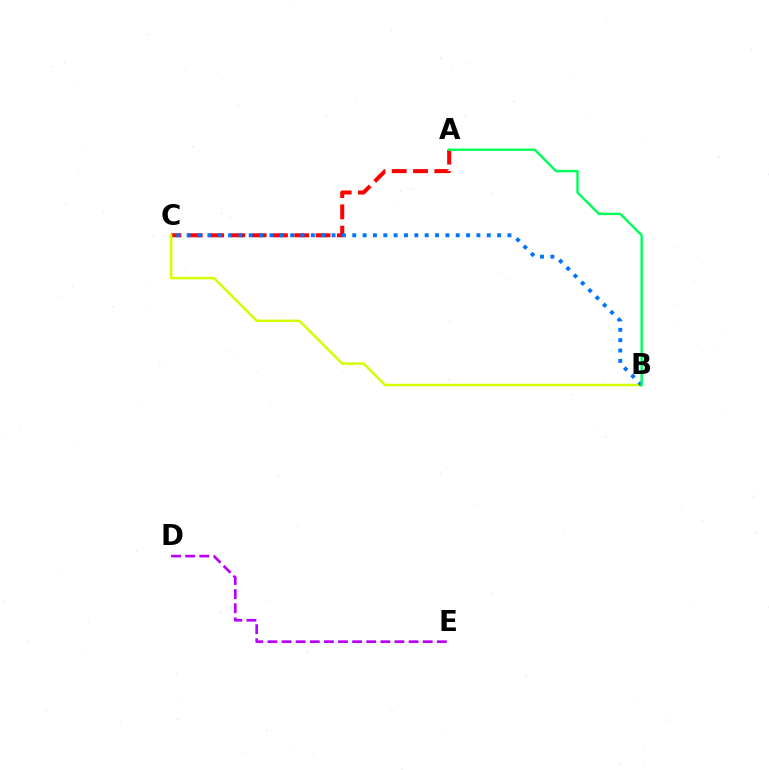{('A', 'C'): [{'color': '#ff0000', 'line_style': 'dashed', 'thickness': 2.89}], ('D', 'E'): [{'color': '#b900ff', 'line_style': 'dashed', 'thickness': 1.92}], ('B', 'C'): [{'color': '#d1ff00', 'line_style': 'solid', 'thickness': 1.77}, {'color': '#0074ff', 'line_style': 'dotted', 'thickness': 2.81}], ('A', 'B'): [{'color': '#00ff5c', 'line_style': 'solid', 'thickness': 1.74}]}